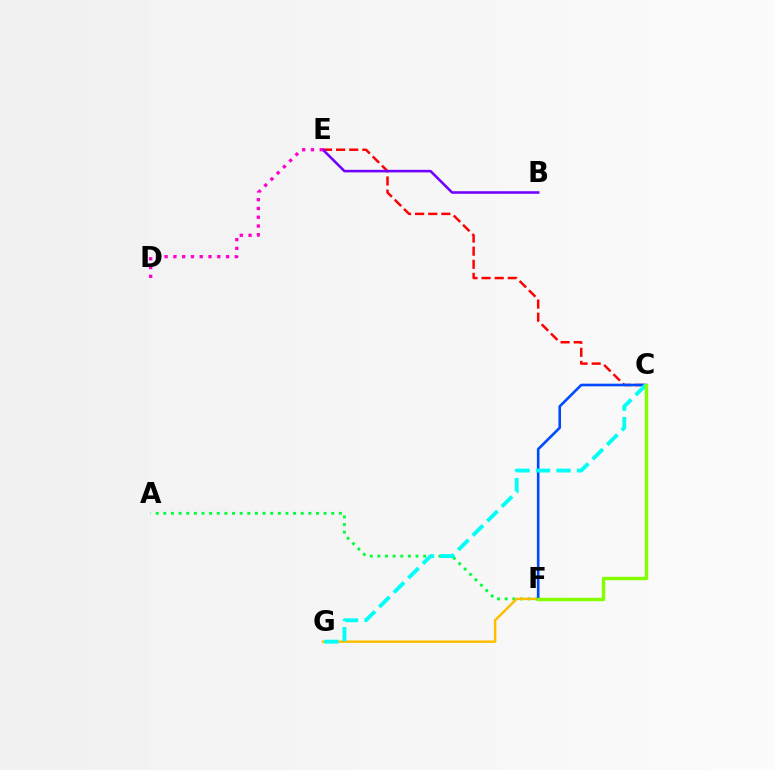{('A', 'F'): [{'color': '#00ff39', 'line_style': 'dotted', 'thickness': 2.07}], ('C', 'E'): [{'color': '#ff0000', 'line_style': 'dashed', 'thickness': 1.78}], ('F', 'G'): [{'color': '#ffbd00', 'line_style': 'solid', 'thickness': 1.76}], ('C', 'F'): [{'color': '#004bff', 'line_style': 'solid', 'thickness': 1.89}, {'color': '#84ff00', 'line_style': 'solid', 'thickness': 2.47}], ('C', 'G'): [{'color': '#00fff6', 'line_style': 'dashed', 'thickness': 2.78}], ('B', 'E'): [{'color': '#7200ff', 'line_style': 'solid', 'thickness': 1.85}], ('D', 'E'): [{'color': '#ff00cf', 'line_style': 'dotted', 'thickness': 2.38}]}